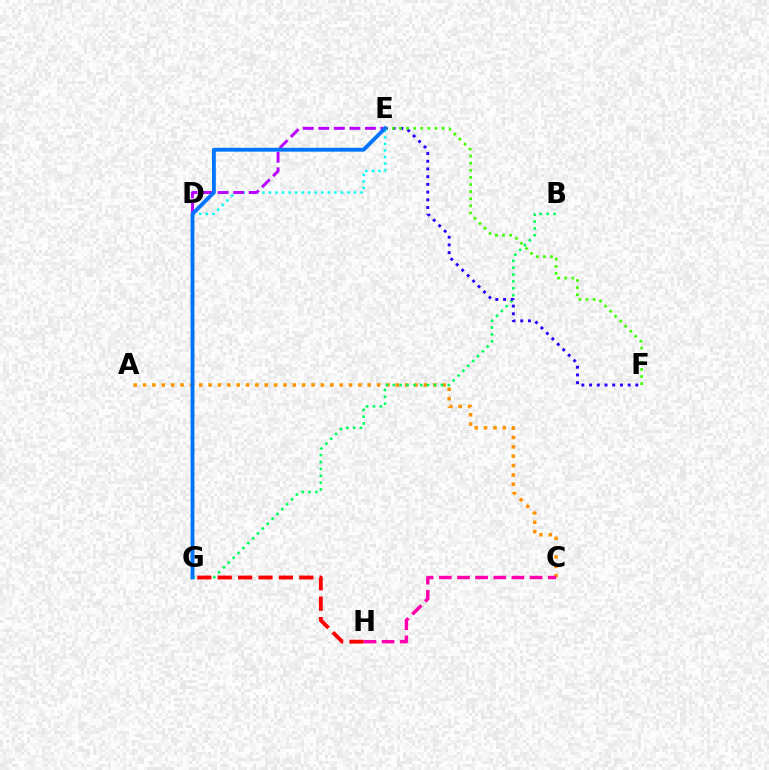{('A', 'C'): [{'color': '#ff9400', 'line_style': 'dotted', 'thickness': 2.54}], ('B', 'G'): [{'color': '#00ff5c', 'line_style': 'dotted', 'thickness': 1.87}], ('E', 'F'): [{'color': '#2500ff', 'line_style': 'dotted', 'thickness': 2.1}, {'color': '#3dff00', 'line_style': 'dotted', 'thickness': 1.93}], ('C', 'H'): [{'color': '#ff00ac', 'line_style': 'dashed', 'thickness': 2.47}], ('D', 'E'): [{'color': '#00fff6', 'line_style': 'dotted', 'thickness': 1.78}, {'color': '#b900ff', 'line_style': 'dashed', 'thickness': 2.11}], ('G', 'H'): [{'color': '#ff0000', 'line_style': 'dashed', 'thickness': 2.77}], ('D', 'G'): [{'color': '#d1ff00', 'line_style': 'dashed', 'thickness': 1.64}], ('E', 'G'): [{'color': '#0074ff', 'line_style': 'solid', 'thickness': 2.77}]}